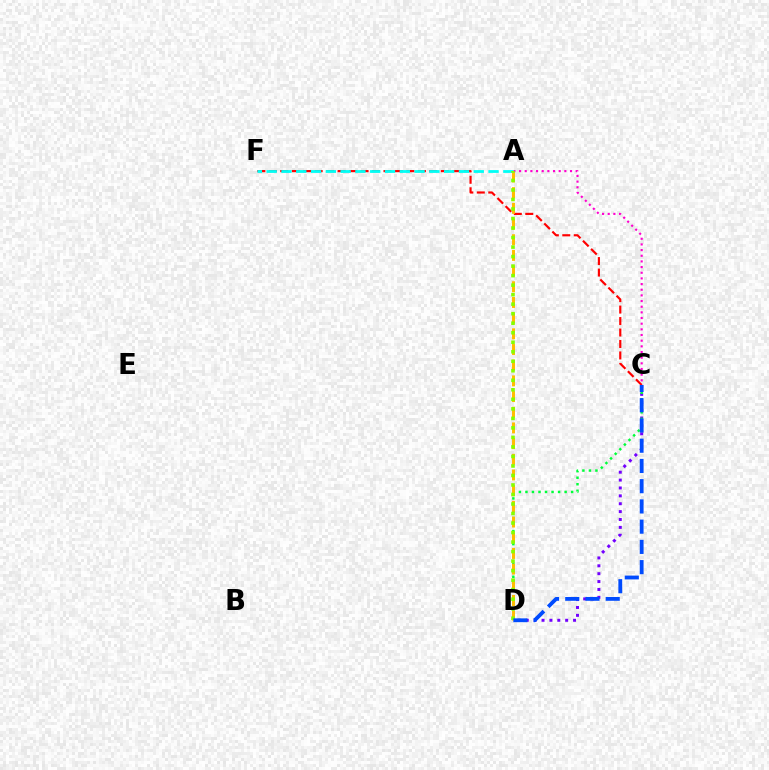{('C', 'D'): [{'color': '#7200ff', 'line_style': 'dotted', 'thickness': 2.14}, {'color': '#00ff39', 'line_style': 'dotted', 'thickness': 1.77}, {'color': '#004bff', 'line_style': 'dashed', 'thickness': 2.75}], ('C', 'F'): [{'color': '#ff0000', 'line_style': 'dashed', 'thickness': 1.56}], ('A', 'D'): [{'color': '#ffbd00', 'line_style': 'dashed', 'thickness': 2.13}, {'color': '#84ff00', 'line_style': 'dotted', 'thickness': 2.59}], ('A', 'C'): [{'color': '#ff00cf', 'line_style': 'dotted', 'thickness': 1.54}], ('A', 'F'): [{'color': '#00fff6', 'line_style': 'dashed', 'thickness': 2.01}]}